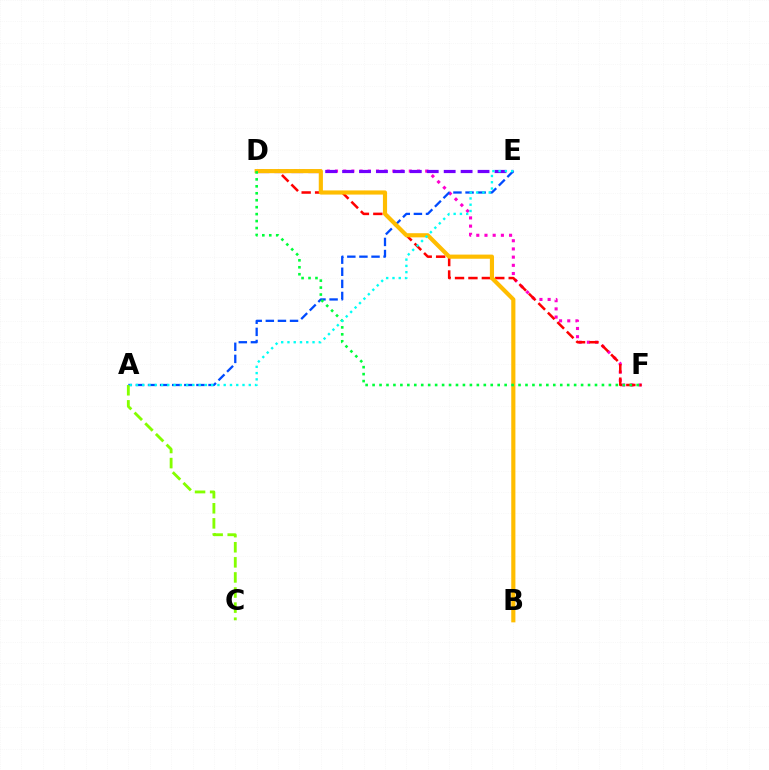{('D', 'F'): [{'color': '#ff00cf', 'line_style': 'dotted', 'thickness': 2.23}, {'color': '#ff0000', 'line_style': 'dashed', 'thickness': 1.82}, {'color': '#00ff39', 'line_style': 'dotted', 'thickness': 1.89}], ('D', 'E'): [{'color': '#7200ff', 'line_style': 'dashed', 'thickness': 2.3}], ('A', 'E'): [{'color': '#004bff', 'line_style': 'dashed', 'thickness': 1.64}, {'color': '#00fff6', 'line_style': 'dotted', 'thickness': 1.7}], ('A', 'C'): [{'color': '#84ff00', 'line_style': 'dashed', 'thickness': 2.05}], ('B', 'D'): [{'color': '#ffbd00', 'line_style': 'solid', 'thickness': 2.99}]}